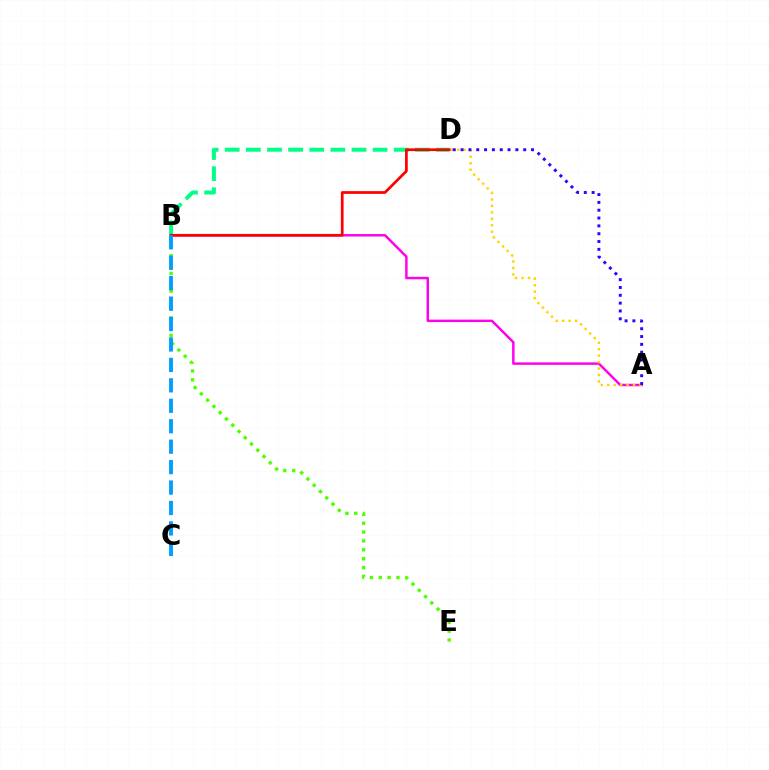{('B', 'D'): [{'color': '#00ff86', 'line_style': 'dashed', 'thickness': 2.87}, {'color': '#ff0000', 'line_style': 'solid', 'thickness': 1.96}], ('A', 'B'): [{'color': '#ff00ed', 'line_style': 'solid', 'thickness': 1.77}], ('A', 'D'): [{'color': '#ffd500', 'line_style': 'dotted', 'thickness': 1.75}, {'color': '#3700ff', 'line_style': 'dotted', 'thickness': 2.13}], ('B', 'E'): [{'color': '#4fff00', 'line_style': 'dotted', 'thickness': 2.41}], ('B', 'C'): [{'color': '#009eff', 'line_style': 'dashed', 'thickness': 2.78}]}